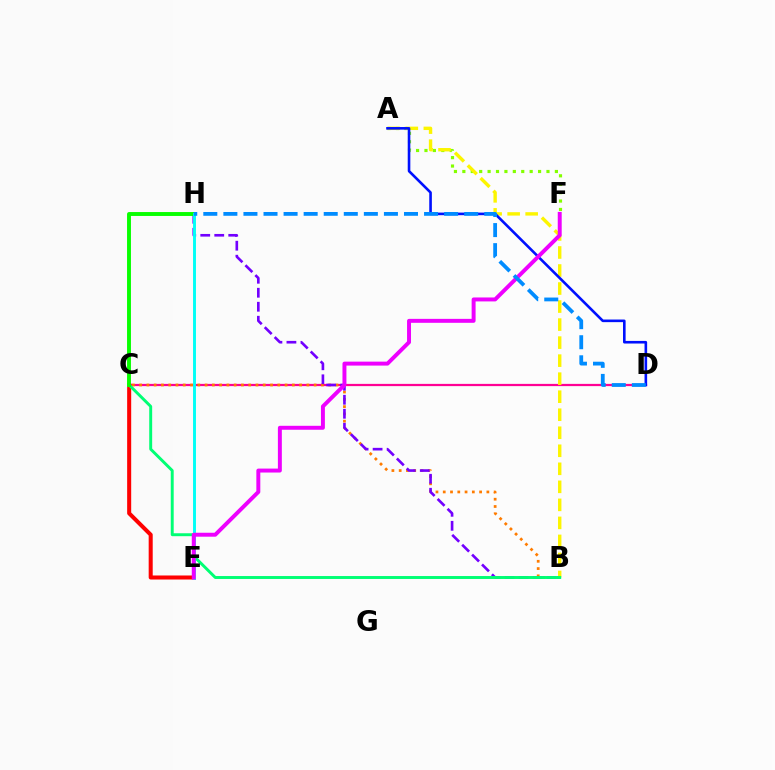{('A', 'F'): [{'color': '#84ff00', 'line_style': 'dotted', 'thickness': 2.29}], ('C', 'D'): [{'color': '#ff0094', 'line_style': 'solid', 'thickness': 1.61}], ('C', 'E'): [{'color': '#ff0000', 'line_style': 'solid', 'thickness': 2.9}], ('A', 'B'): [{'color': '#fcf500', 'line_style': 'dashed', 'thickness': 2.45}], ('A', 'D'): [{'color': '#0010ff', 'line_style': 'solid', 'thickness': 1.88}], ('B', 'C'): [{'color': '#ff7c00', 'line_style': 'dotted', 'thickness': 1.98}, {'color': '#00ff74', 'line_style': 'solid', 'thickness': 2.11}], ('B', 'H'): [{'color': '#7200ff', 'line_style': 'dashed', 'thickness': 1.9}], ('C', 'H'): [{'color': '#08ff00', 'line_style': 'solid', 'thickness': 2.81}], ('E', 'H'): [{'color': '#00fff6', 'line_style': 'solid', 'thickness': 2.1}], ('E', 'F'): [{'color': '#ee00ff', 'line_style': 'solid', 'thickness': 2.84}], ('D', 'H'): [{'color': '#008cff', 'line_style': 'dashed', 'thickness': 2.73}]}